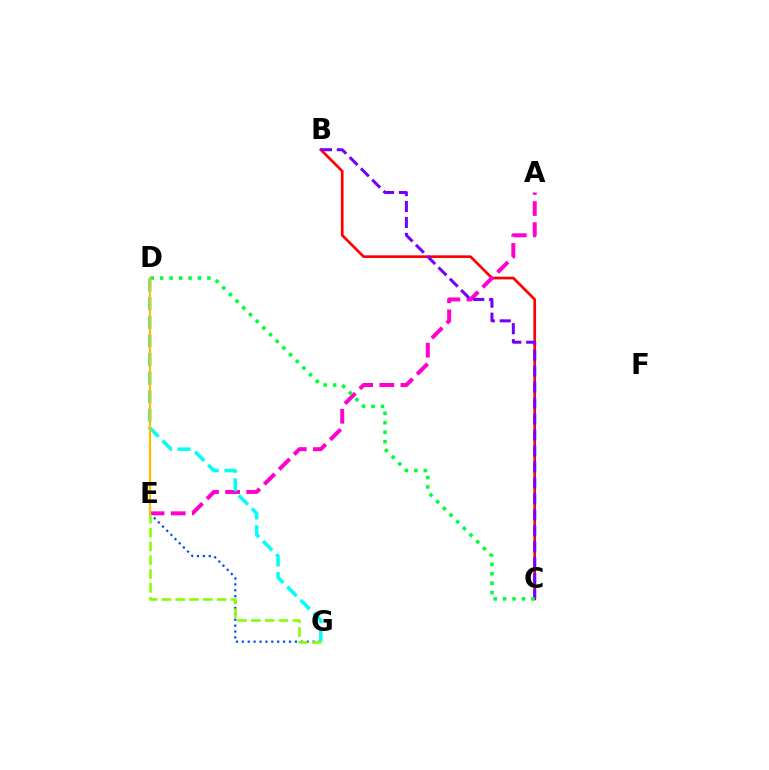{('B', 'C'): [{'color': '#ff0000', 'line_style': 'solid', 'thickness': 1.93}, {'color': '#7200ff', 'line_style': 'dashed', 'thickness': 2.17}], ('A', 'E'): [{'color': '#ff00cf', 'line_style': 'dashed', 'thickness': 2.87}], ('E', 'G'): [{'color': '#004bff', 'line_style': 'dotted', 'thickness': 1.6}, {'color': '#84ff00', 'line_style': 'dashed', 'thickness': 1.88}], ('C', 'D'): [{'color': '#00ff39', 'line_style': 'dotted', 'thickness': 2.57}], ('D', 'G'): [{'color': '#00fff6', 'line_style': 'dashed', 'thickness': 2.52}], ('D', 'E'): [{'color': '#ffbd00', 'line_style': 'solid', 'thickness': 1.65}]}